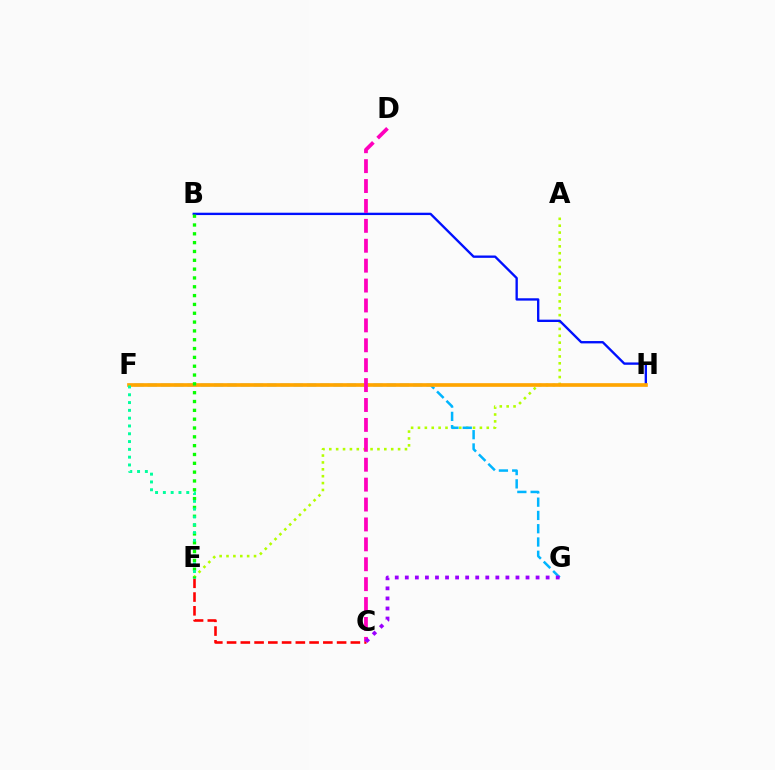{('A', 'E'): [{'color': '#b3ff00', 'line_style': 'dotted', 'thickness': 1.87}], ('B', 'H'): [{'color': '#0010ff', 'line_style': 'solid', 'thickness': 1.69}], ('F', 'G'): [{'color': '#00b5ff', 'line_style': 'dashed', 'thickness': 1.8}], ('F', 'H'): [{'color': '#ffa500', 'line_style': 'solid', 'thickness': 2.64}], ('C', 'E'): [{'color': '#ff0000', 'line_style': 'dashed', 'thickness': 1.87}], ('B', 'E'): [{'color': '#08ff00', 'line_style': 'dotted', 'thickness': 2.4}], ('C', 'D'): [{'color': '#ff00bd', 'line_style': 'dashed', 'thickness': 2.7}], ('E', 'F'): [{'color': '#00ff9d', 'line_style': 'dotted', 'thickness': 2.12}], ('C', 'G'): [{'color': '#9b00ff', 'line_style': 'dotted', 'thickness': 2.73}]}